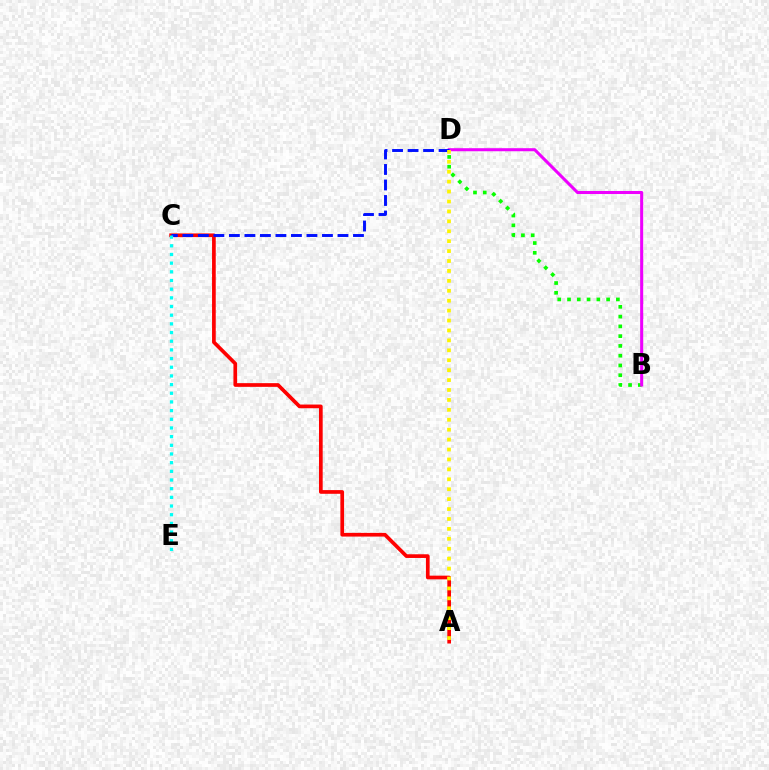{('A', 'C'): [{'color': '#ff0000', 'line_style': 'solid', 'thickness': 2.66}], ('B', 'D'): [{'color': '#08ff00', 'line_style': 'dotted', 'thickness': 2.66}, {'color': '#ee00ff', 'line_style': 'solid', 'thickness': 2.19}], ('C', 'D'): [{'color': '#0010ff', 'line_style': 'dashed', 'thickness': 2.11}], ('A', 'D'): [{'color': '#fcf500', 'line_style': 'dotted', 'thickness': 2.7}], ('C', 'E'): [{'color': '#00fff6', 'line_style': 'dotted', 'thickness': 2.36}]}